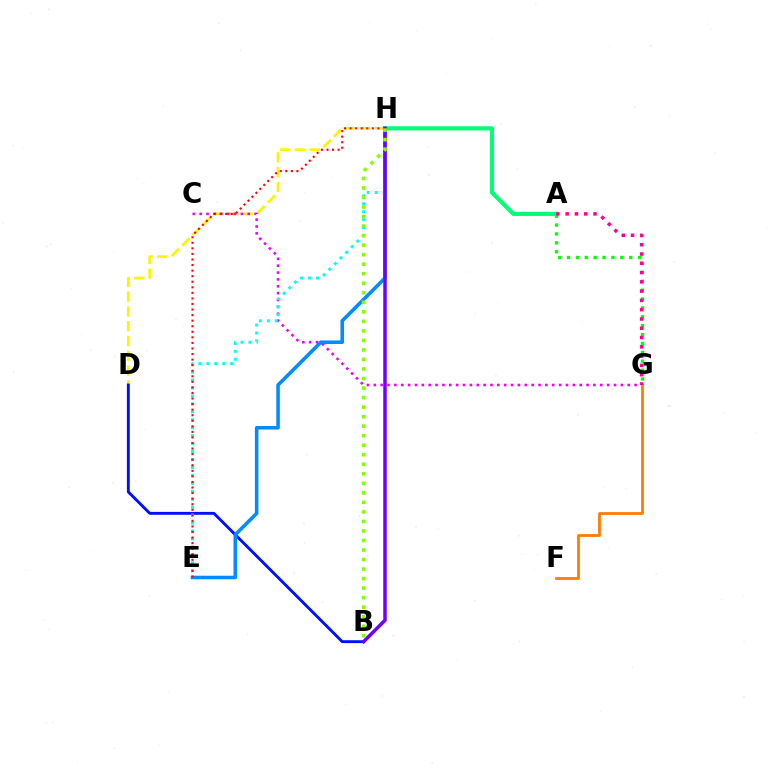{('D', 'H'): [{'color': '#fcf500', 'line_style': 'dashed', 'thickness': 2.01}], ('B', 'D'): [{'color': '#0010ff', 'line_style': 'solid', 'thickness': 2.07}], ('C', 'G'): [{'color': '#ee00ff', 'line_style': 'dotted', 'thickness': 1.86}], ('E', 'H'): [{'color': '#008cff', 'line_style': 'solid', 'thickness': 2.56}, {'color': '#00fff6', 'line_style': 'dotted', 'thickness': 2.16}, {'color': '#ff0000', 'line_style': 'dotted', 'thickness': 1.51}], ('F', 'G'): [{'color': '#ff7c00', 'line_style': 'solid', 'thickness': 2.0}], ('A', 'G'): [{'color': '#08ff00', 'line_style': 'dotted', 'thickness': 2.41}, {'color': '#ff0094', 'line_style': 'dotted', 'thickness': 2.52}], ('A', 'H'): [{'color': '#00ff74', 'line_style': 'solid', 'thickness': 2.96}], ('B', 'H'): [{'color': '#7200ff', 'line_style': 'solid', 'thickness': 2.53}, {'color': '#84ff00', 'line_style': 'dotted', 'thickness': 2.59}]}